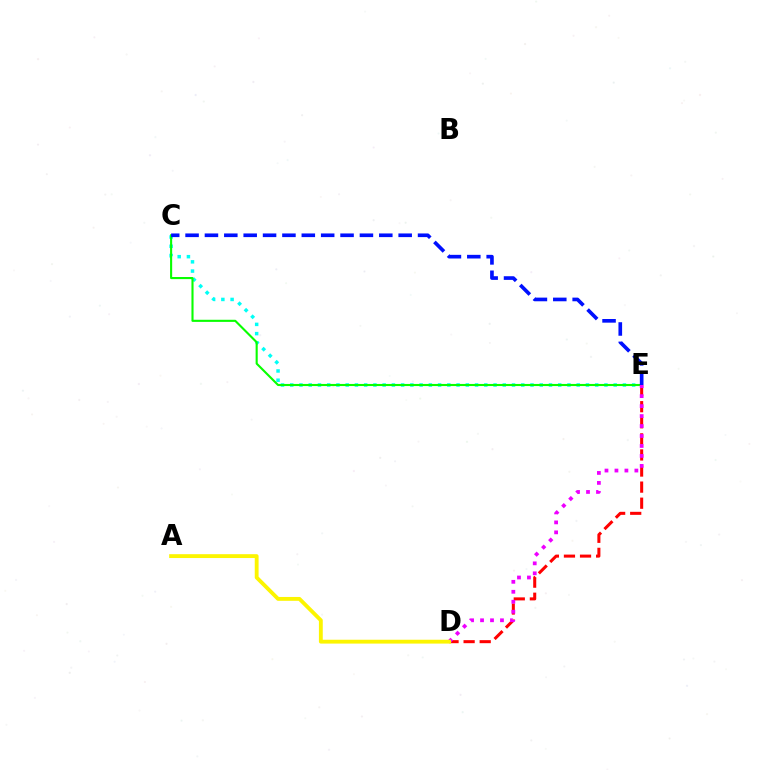{('C', 'E'): [{'color': '#00fff6', 'line_style': 'dotted', 'thickness': 2.51}, {'color': '#08ff00', 'line_style': 'solid', 'thickness': 1.52}, {'color': '#0010ff', 'line_style': 'dashed', 'thickness': 2.63}], ('D', 'E'): [{'color': '#ff0000', 'line_style': 'dashed', 'thickness': 2.18}, {'color': '#ee00ff', 'line_style': 'dotted', 'thickness': 2.71}], ('A', 'D'): [{'color': '#fcf500', 'line_style': 'solid', 'thickness': 2.77}]}